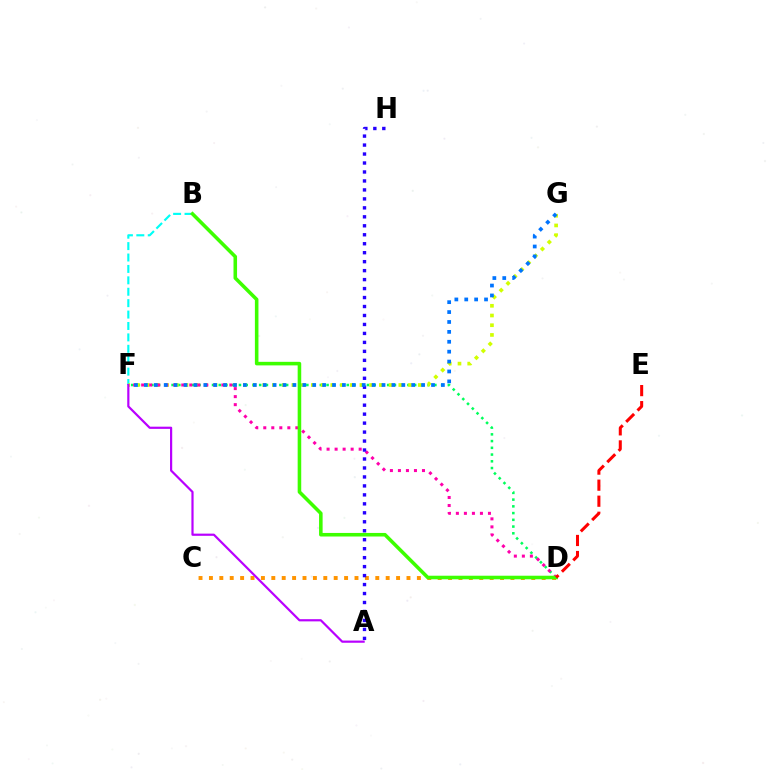{('B', 'F'): [{'color': '#00fff6', 'line_style': 'dashed', 'thickness': 1.55}], ('D', 'F'): [{'color': '#00ff5c', 'line_style': 'dotted', 'thickness': 1.83}, {'color': '#ff00ac', 'line_style': 'dotted', 'thickness': 2.18}], ('F', 'G'): [{'color': '#d1ff00', 'line_style': 'dotted', 'thickness': 2.64}, {'color': '#0074ff', 'line_style': 'dotted', 'thickness': 2.69}], ('C', 'D'): [{'color': '#ff9400', 'line_style': 'dotted', 'thickness': 2.82}], ('A', 'F'): [{'color': '#b900ff', 'line_style': 'solid', 'thickness': 1.58}], ('A', 'H'): [{'color': '#2500ff', 'line_style': 'dotted', 'thickness': 2.44}], ('B', 'D'): [{'color': '#3dff00', 'line_style': 'solid', 'thickness': 2.56}], ('D', 'E'): [{'color': '#ff0000', 'line_style': 'dashed', 'thickness': 2.18}]}